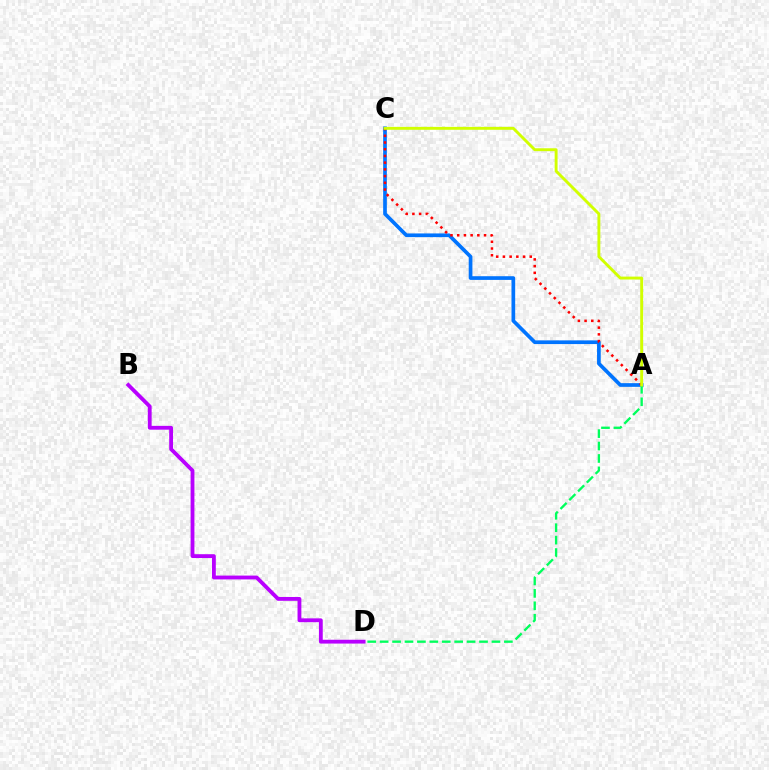{('A', 'C'): [{'color': '#0074ff', 'line_style': 'solid', 'thickness': 2.66}, {'color': '#ff0000', 'line_style': 'dotted', 'thickness': 1.82}, {'color': '#d1ff00', 'line_style': 'solid', 'thickness': 2.09}], ('A', 'D'): [{'color': '#00ff5c', 'line_style': 'dashed', 'thickness': 1.69}], ('B', 'D'): [{'color': '#b900ff', 'line_style': 'solid', 'thickness': 2.76}]}